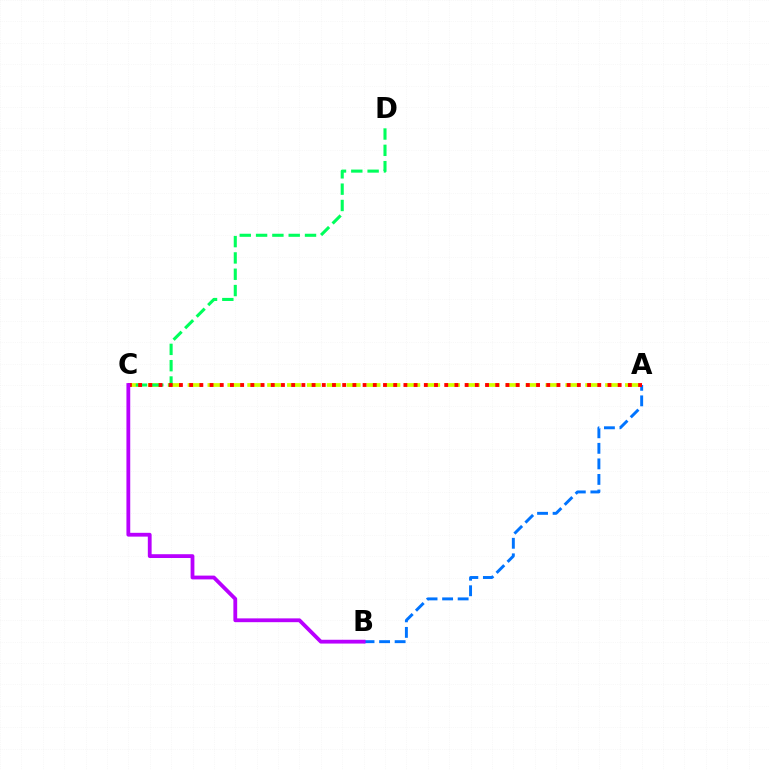{('A', 'B'): [{'color': '#0074ff', 'line_style': 'dashed', 'thickness': 2.11}], ('A', 'C'): [{'color': '#d1ff00', 'line_style': 'dashed', 'thickness': 2.7}, {'color': '#ff0000', 'line_style': 'dotted', 'thickness': 2.77}], ('C', 'D'): [{'color': '#00ff5c', 'line_style': 'dashed', 'thickness': 2.22}], ('B', 'C'): [{'color': '#b900ff', 'line_style': 'solid', 'thickness': 2.74}]}